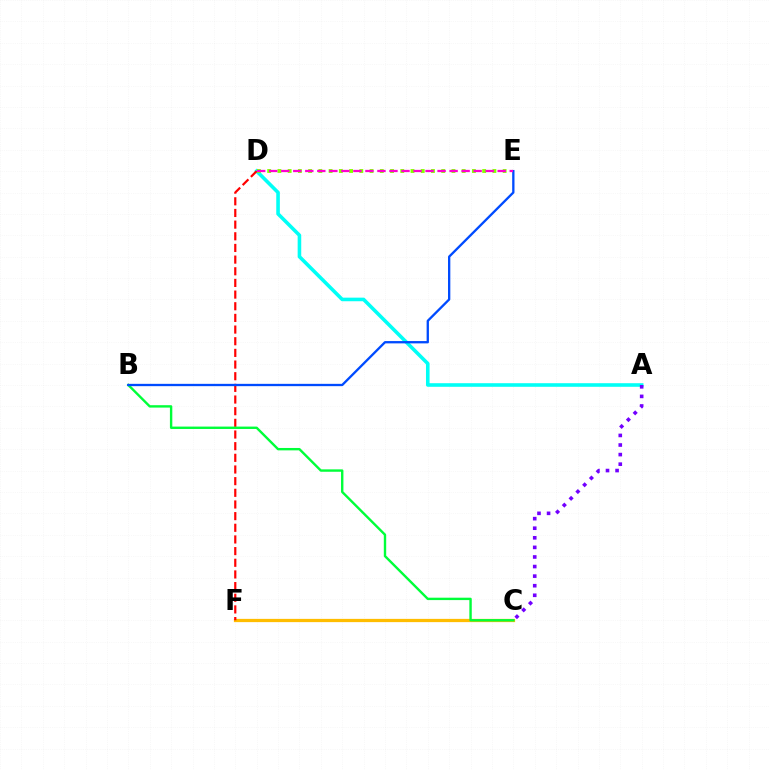{('C', 'F'): [{'color': '#ffbd00', 'line_style': 'solid', 'thickness': 2.34}], ('A', 'D'): [{'color': '#00fff6', 'line_style': 'solid', 'thickness': 2.58}], ('D', 'F'): [{'color': '#ff0000', 'line_style': 'dashed', 'thickness': 1.58}], ('B', 'C'): [{'color': '#00ff39', 'line_style': 'solid', 'thickness': 1.72}], ('B', 'E'): [{'color': '#004bff', 'line_style': 'solid', 'thickness': 1.67}], ('D', 'E'): [{'color': '#84ff00', 'line_style': 'dotted', 'thickness': 2.78}, {'color': '#ff00cf', 'line_style': 'dashed', 'thickness': 1.63}], ('A', 'C'): [{'color': '#7200ff', 'line_style': 'dotted', 'thickness': 2.6}]}